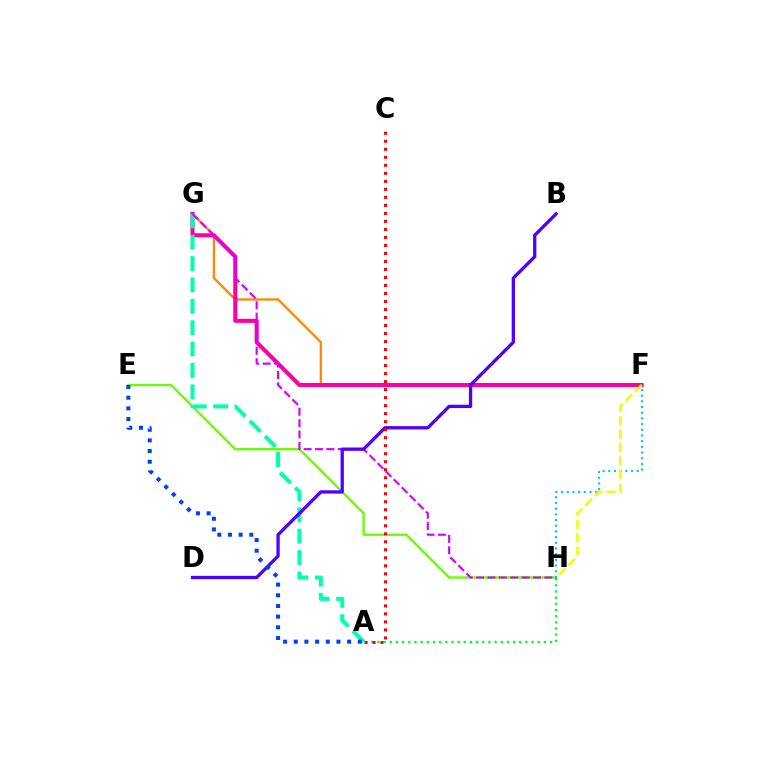{('F', 'G'): [{'color': '#ff8800', 'line_style': 'solid', 'thickness': 1.67}, {'color': '#ff00a0', 'line_style': 'solid', 'thickness': 2.93}], ('E', 'H'): [{'color': '#66ff00', 'line_style': 'solid', 'thickness': 1.71}], ('A', 'H'): [{'color': '#00ff27', 'line_style': 'dotted', 'thickness': 1.67}], ('F', 'H'): [{'color': '#00c7ff', 'line_style': 'dotted', 'thickness': 1.55}, {'color': '#eeff00', 'line_style': 'dashed', 'thickness': 1.82}], ('A', 'G'): [{'color': '#00ffaf', 'line_style': 'dashed', 'thickness': 2.9}], ('G', 'H'): [{'color': '#d600ff', 'line_style': 'dashed', 'thickness': 1.55}], ('B', 'D'): [{'color': '#4f00ff', 'line_style': 'solid', 'thickness': 2.38}], ('A', 'E'): [{'color': '#003fff', 'line_style': 'dotted', 'thickness': 2.9}], ('A', 'C'): [{'color': '#ff0000', 'line_style': 'dotted', 'thickness': 2.18}]}